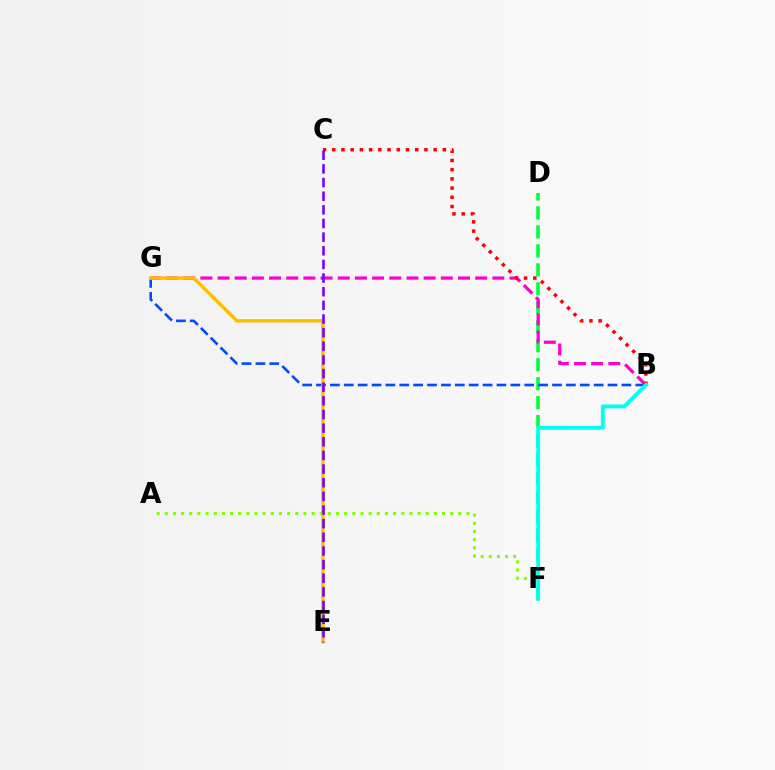{('D', 'F'): [{'color': '#00ff39', 'line_style': 'dashed', 'thickness': 2.58}], ('B', 'G'): [{'color': '#ff00cf', 'line_style': 'dashed', 'thickness': 2.33}, {'color': '#004bff', 'line_style': 'dashed', 'thickness': 1.89}], ('B', 'C'): [{'color': '#ff0000', 'line_style': 'dotted', 'thickness': 2.51}], ('A', 'F'): [{'color': '#84ff00', 'line_style': 'dotted', 'thickness': 2.22}], ('B', 'F'): [{'color': '#00fff6', 'line_style': 'solid', 'thickness': 2.76}], ('E', 'G'): [{'color': '#ffbd00', 'line_style': 'solid', 'thickness': 2.46}], ('C', 'E'): [{'color': '#7200ff', 'line_style': 'dashed', 'thickness': 1.85}]}